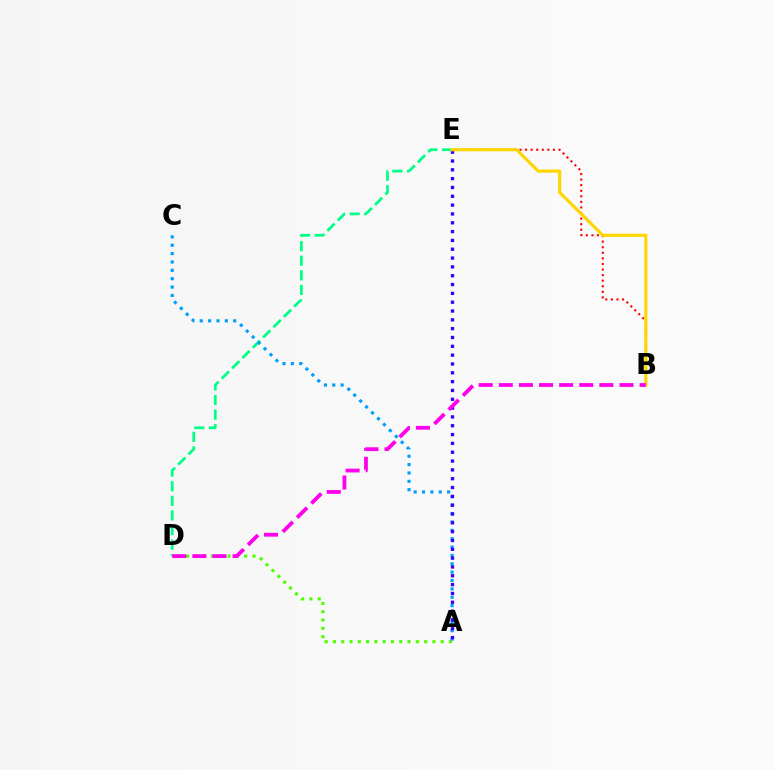{('D', 'E'): [{'color': '#00ff86', 'line_style': 'dashed', 'thickness': 1.98}], ('A', 'D'): [{'color': '#4fff00', 'line_style': 'dotted', 'thickness': 2.25}], ('B', 'E'): [{'color': '#ff0000', 'line_style': 'dotted', 'thickness': 1.51}, {'color': '#ffd500', 'line_style': 'solid', 'thickness': 2.25}], ('A', 'C'): [{'color': '#009eff', 'line_style': 'dotted', 'thickness': 2.27}], ('A', 'E'): [{'color': '#3700ff', 'line_style': 'dotted', 'thickness': 2.4}], ('B', 'D'): [{'color': '#ff00ed', 'line_style': 'dashed', 'thickness': 2.73}]}